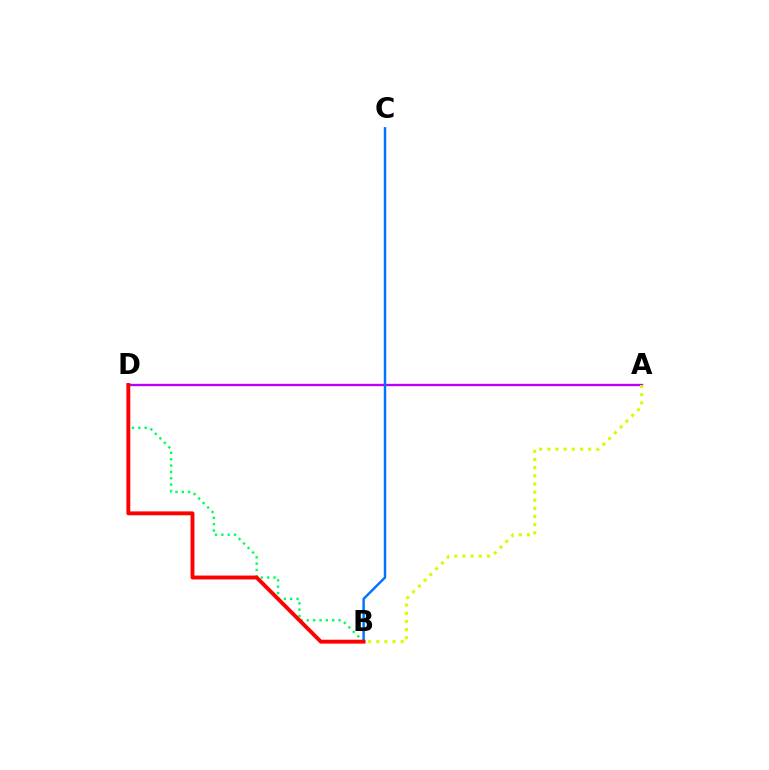{('B', 'D'): [{'color': '#00ff5c', 'line_style': 'dotted', 'thickness': 1.72}, {'color': '#ff0000', 'line_style': 'solid', 'thickness': 2.79}], ('A', 'D'): [{'color': '#b900ff', 'line_style': 'solid', 'thickness': 1.68}], ('B', 'C'): [{'color': '#0074ff', 'line_style': 'solid', 'thickness': 1.76}], ('A', 'B'): [{'color': '#d1ff00', 'line_style': 'dotted', 'thickness': 2.21}]}